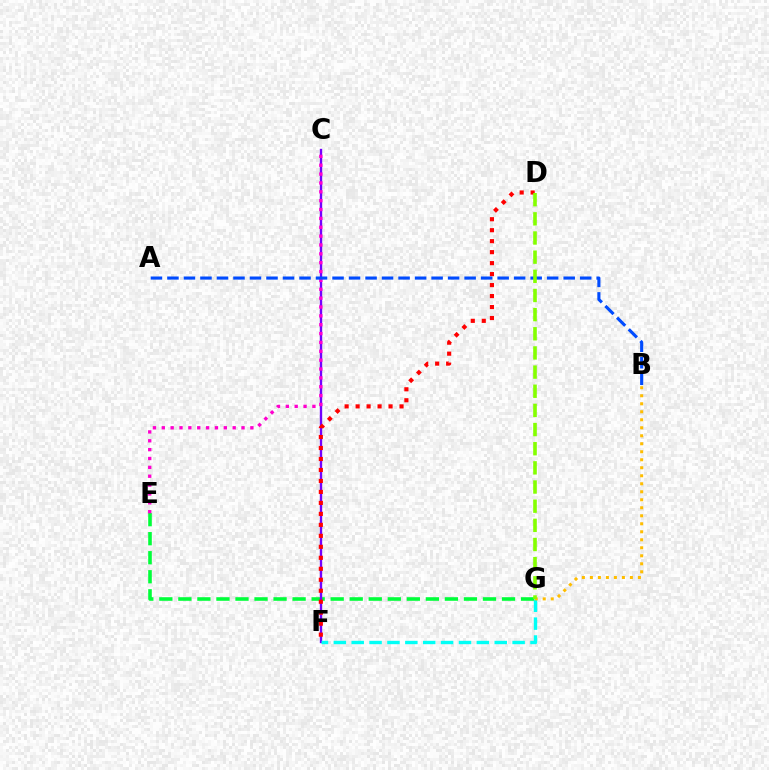{('E', 'G'): [{'color': '#00ff39', 'line_style': 'dashed', 'thickness': 2.59}], ('C', 'F'): [{'color': '#7200ff', 'line_style': 'solid', 'thickness': 1.7}], ('F', 'G'): [{'color': '#00fff6', 'line_style': 'dashed', 'thickness': 2.43}], ('D', 'F'): [{'color': '#ff0000', 'line_style': 'dotted', 'thickness': 2.98}], ('C', 'E'): [{'color': '#ff00cf', 'line_style': 'dotted', 'thickness': 2.41}], ('A', 'B'): [{'color': '#004bff', 'line_style': 'dashed', 'thickness': 2.24}], ('B', 'G'): [{'color': '#ffbd00', 'line_style': 'dotted', 'thickness': 2.17}], ('D', 'G'): [{'color': '#84ff00', 'line_style': 'dashed', 'thickness': 2.6}]}